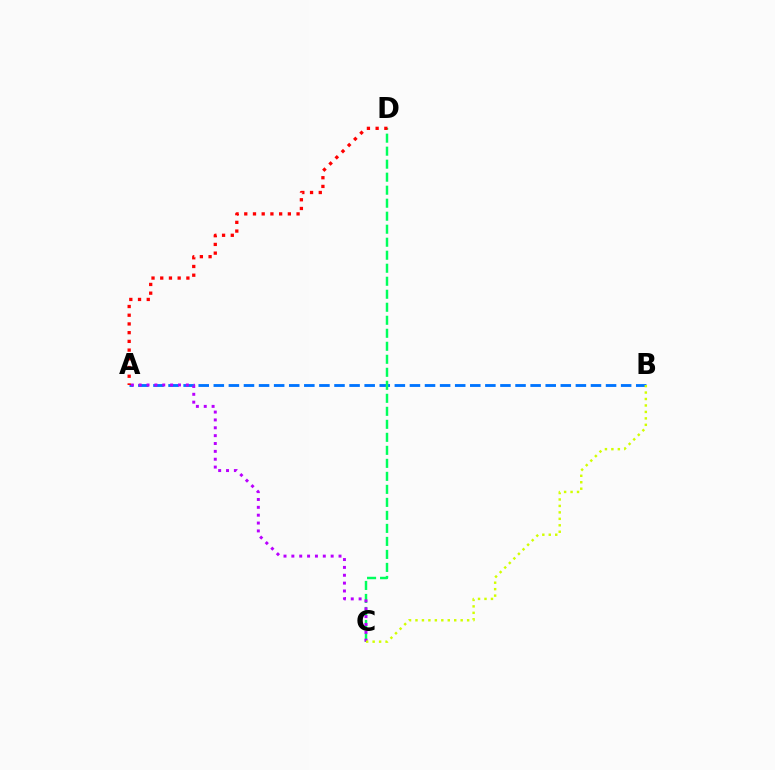{('A', 'B'): [{'color': '#0074ff', 'line_style': 'dashed', 'thickness': 2.05}], ('C', 'D'): [{'color': '#00ff5c', 'line_style': 'dashed', 'thickness': 1.77}], ('A', 'C'): [{'color': '#b900ff', 'line_style': 'dotted', 'thickness': 2.14}], ('B', 'C'): [{'color': '#d1ff00', 'line_style': 'dotted', 'thickness': 1.75}], ('A', 'D'): [{'color': '#ff0000', 'line_style': 'dotted', 'thickness': 2.37}]}